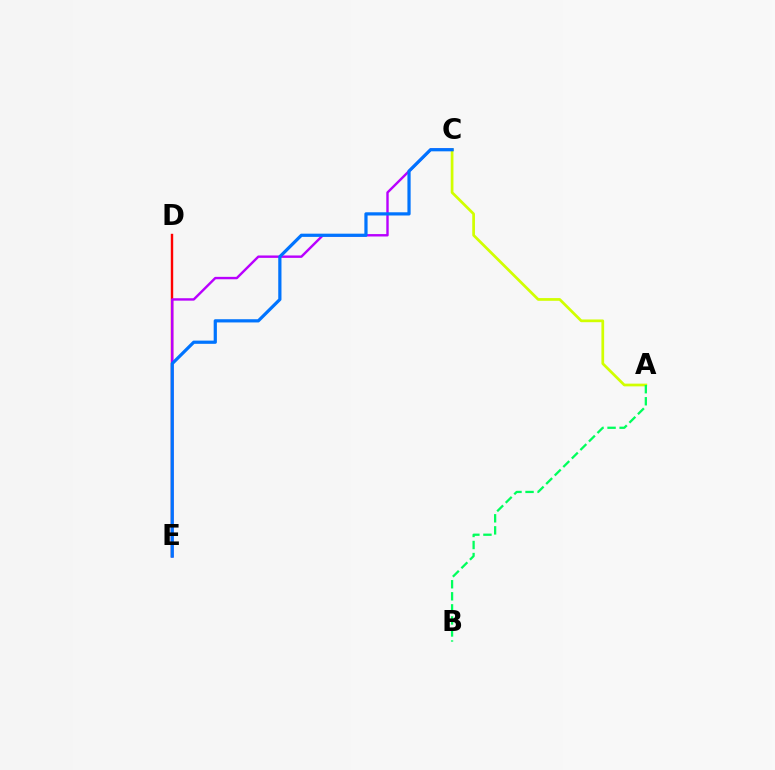{('D', 'E'): [{'color': '#ff0000', 'line_style': 'solid', 'thickness': 1.73}], ('C', 'E'): [{'color': '#b900ff', 'line_style': 'solid', 'thickness': 1.73}, {'color': '#0074ff', 'line_style': 'solid', 'thickness': 2.32}], ('A', 'C'): [{'color': '#d1ff00', 'line_style': 'solid', 'thickness': 1.96}], ('A', 'B'): [{'color': '#00ff5c', 'line_style': 'dashed', 'thickness': 1.64}]}